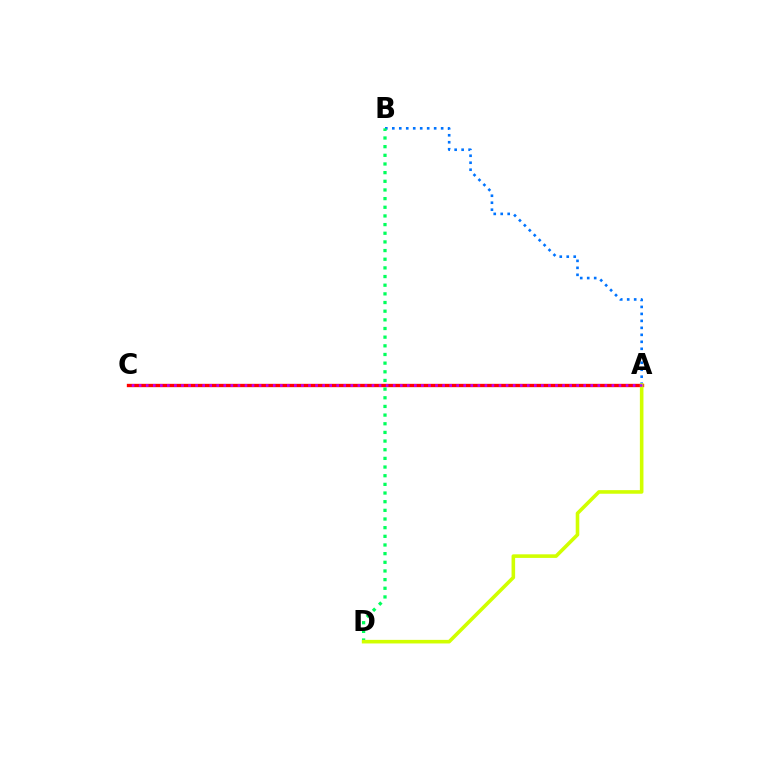{('A', 'C'): [{'color': '#ff0000', 'line_style': 'solid', 'thickness': 2.41}, {'color': '#b900ff', 'line_style': 'dotted', 'thickness': 1.92}], ('A', 'B'): [{'color': '#0074ff', 'line_style': 'dotted', 'thickness': 1.9}], ('B', 'D'): [{'color': '#00ff5c', 'line_style': 'dotted', 'thickness': 2.35}], ('A', 'D'): [{'color': '#d1ff00', 'line_style': 'solid', 'thickness': 2.59}]}